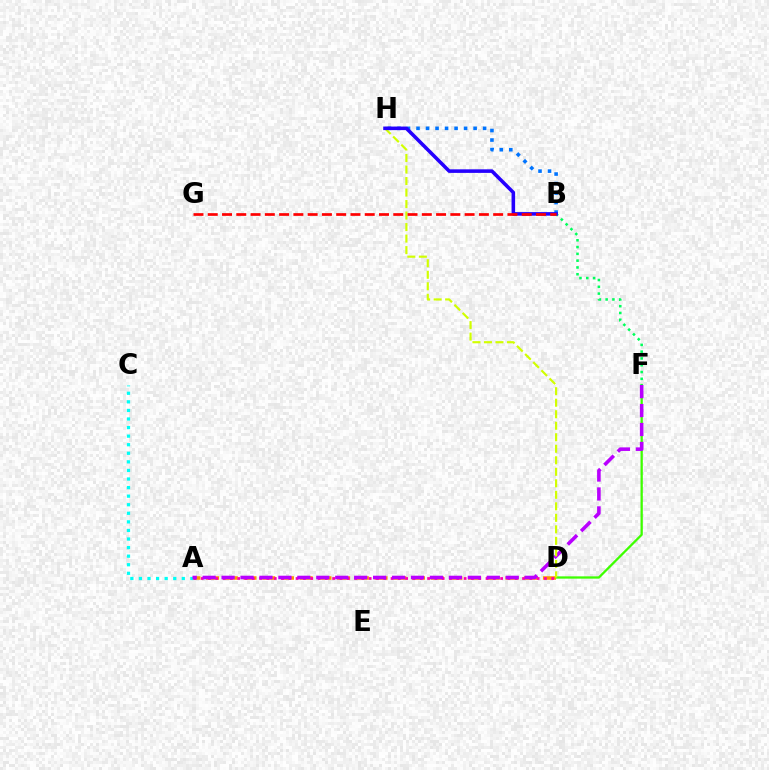{('D', 'F'): [{'color': '#3dff00', 'line_style': 'solid', 'thickness': 1.65}], ('A', 'D'): [{'color': '#ff9400', 'line_style': 'dashed', 'thickness': 2.54}, {'color': '#ff00ac', 'line_style': 'dotted', 'thickness': 1.98}], ('A', 'C'): [{'color': '#00fff6', 'line_style': 'dotted', 'thickness': 2.33}], ('B', 'H'): [{'color': '#0074ff', 'line_style': 'dotted', 'thickness': 2.59}, {'color': '#2500ff', 'line_style': 'solid', 'thickness': 2.57}], ('A', 'F'): [{'color': '#b900ff', 'line_style': 'dashed', 'thickness': 2.57}], ('B', 'F'): [{'color': '#00ff5c', 'line_style': 'dotted', 'thickness': 1.85}], ('D', 'H'): [{'color': '#d1ff00', 'line_style': 'dashed', 'thickness': 1.56}], ('B', 'G'): [{'color': '#ff0000', 'line_style': 'dashed', 'thickness': 1.94}]}